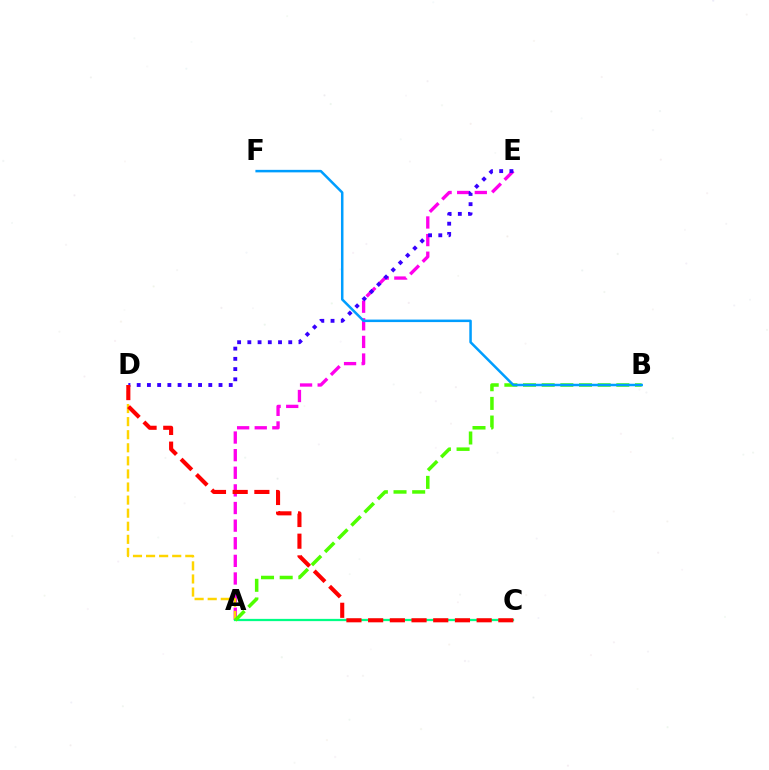{('A', 'E'): [{'color': '#ff00ed', 'line_style': 'dashed', 'thickness': 2.39}], ('A', 'D'): [{'color': '#ffd500', 'line_style': 'dashed', 'thickness': 1.78}], ('A', 'C'): [{'color': '#00ff86', 'line_style': 'solid', 'thickness': 1.62}], ('D', 'E'): [{'color': '#3700ff', 'line_style': 'dotted', 'thickness': 2.78}], ('A', 'B'): [{'color': '#4fff00', 'line_style': 'dashed', 'thickness': 2.53}], ('C', 'D'): [{'color': '#ff0000', 'line_style': 'dashed', 'thickness': 2.95}], ('B', 'F'): [{'color': '#009eff', 'line_style': 'solid', 'thickness': 1.81}]}